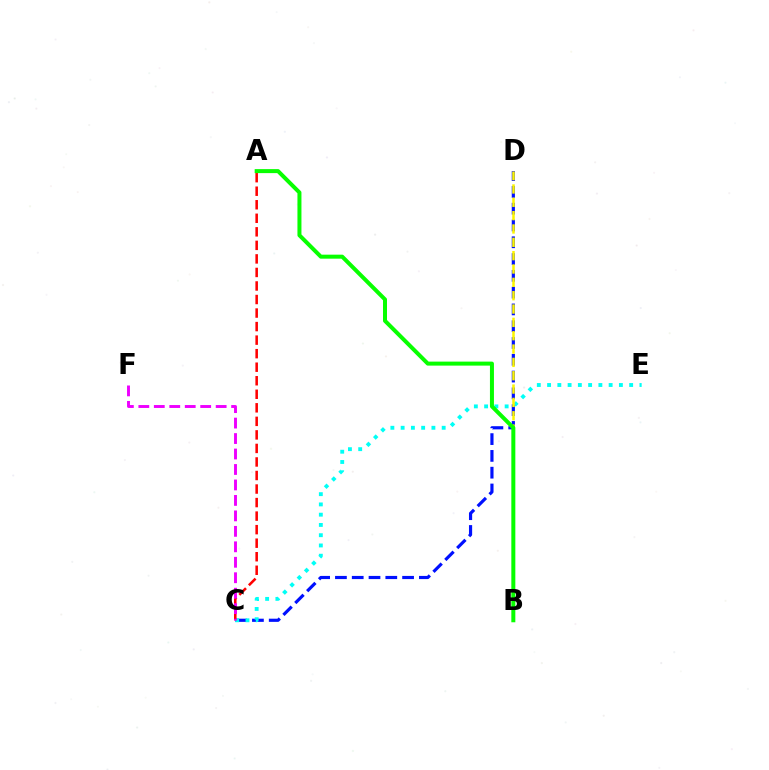{('C', 'D'): [{'color': '#0010ff', 'line_style': 'dashed', 'thickness': 2.28}], ('C', 'E'): [{'color': '#00fff6', 'line_style': 'dotted', 'thickness': 2.79}], ('A', 'C'): [{'color': '#ff0000', 'line_style': 'dashed', 'thickness': 1.84}], ('C', 'F'): [{'color': '#ee00ff', 'line_style': 'dashed', 'thickness': 2.1}], ('B', 'D'): [{'color': '#fcf500', 'line_style': 'dashed', 'thickness': 1.81}], ('A', 'B'): [{'color': '#08ff00', 'line_style': 'solid', 'thickness': 2.88}]}